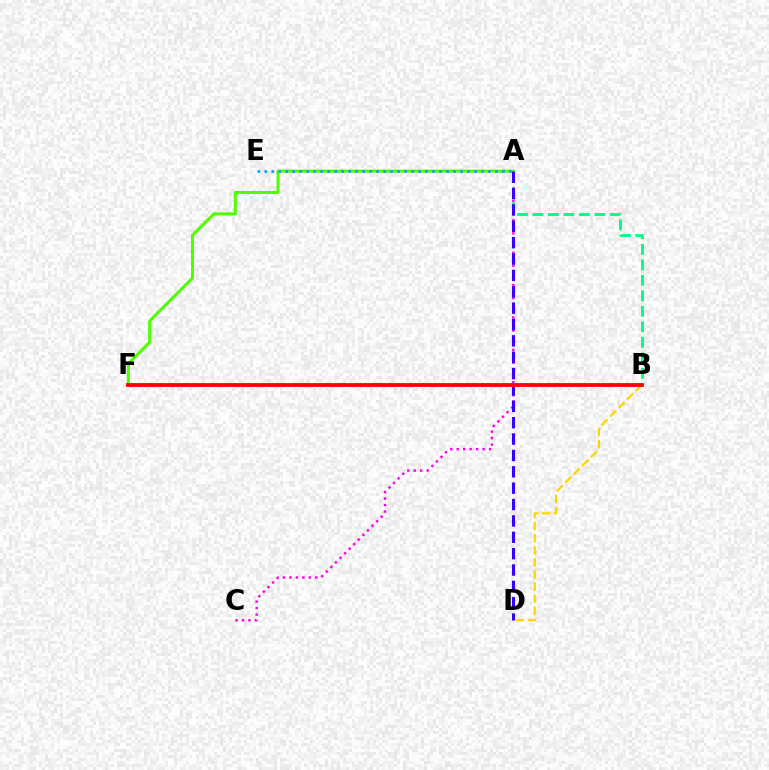{('A', 'C'): [{'color': '#ff00ed', 'line_style': 'dotted', 'thickness': 1.76}], ('A', 'B'): [{'color': '#00ff86', 'line_style': 'dashed', 'thickness': 2.11}], ('B', 'D'): [{'color': '#ffd500', 'line_style': 'dashed', 'thickness': 1.64}], ('A', 'F'): [{'color': '#4fff00', 'line_style': 'solid', 'thickness': 2.18}], ('A', 'D'): [{'color': '#3700ff', 'line_style': 'dashed', 'thickness': 2.22}], ('B', 'F'): [{'color': '#ff0000', 'line_style': 'solid', 'thickness': 2.74}], ('A', 'E'): [{'color': '#009eff', 'line_style': 'dotted', 'thickness': 1.9}]}